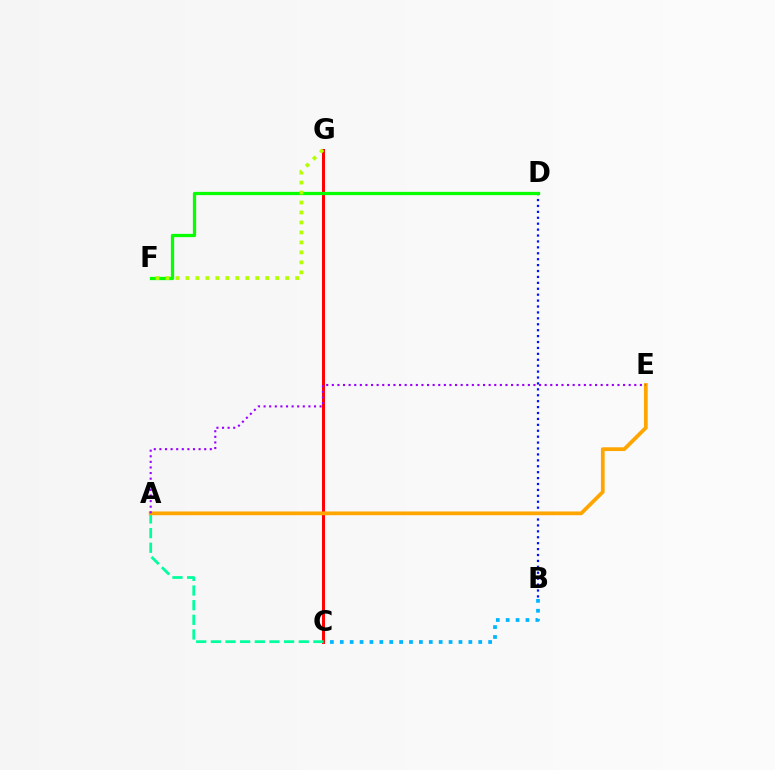{('C', 'G'): [{'color': '#ff00bd', 'line_style': 'solid', 'thickness': 1.89}, {'color': '#ff0000', 'line_style': 'solid', 'thickness': 2.12}], ('B', 'D'): [{'color': '#0010ff', 'line_style': 'dotted', 'thickness': 1.61}], ('D', 'F'): [{'color': '#08ff00', 'line_style': 'solid', 'thickness': 2.35}], ('B', 'C'): [{'color': '#00b5ff', 'line_style': 'dotted', 'thickness': 2.69}], ('A', 'C'): [{'color': '#00ff9d', 'line_style': 'dashed', 'thickness': 1.99}], ('A', 'E'): [{'color': '#ffa500', 'line_style': 'solid', 'thickness': 2.7}, {'color': '#9b00ff', 'line_style': 'dotted', 'thickness': 1.52}], ('F', 'G'): [{'color': '#b3ff00', 'line_style': 'dotted', 'thickness': 2.71}]}